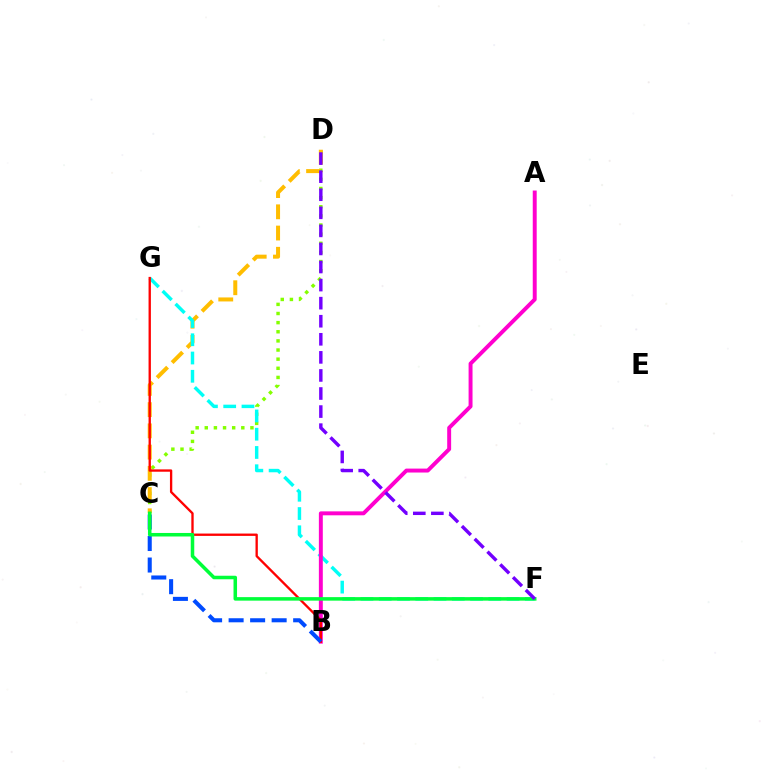{('C', 'D'): [{'color': '#84ff00', 'line_style': 'dotted', 'thickness': 2.48}, {'color': '#ffbd00', 'line_style': 'dashed', 'thickness': 2.88}], ('F', 'G'): [{'color': '#00fff6', 'line_style': 'dashed', 'thickness': 2.48}], ('A', 'B'): [{'color': '#ff00cf', 'line_style': 'solid', 'thickness': 2.83}], ('B', 'G'): [{'color': '#ff0000', 'line_style': 'solid', 'thickness': 1.68}], ('B', 'C'): [{'color': '#004bff', 'line_style': 'dashed', 'thickness': 2.92}], ('C', 'F'): [{'color': '#00ff39', 'line_style': 'solid', 'thickness': 2.54}], ('D', 'F'): [{'color': '#7200ff', 'line_style': 'dashed', 'thickness': 2.45}]}